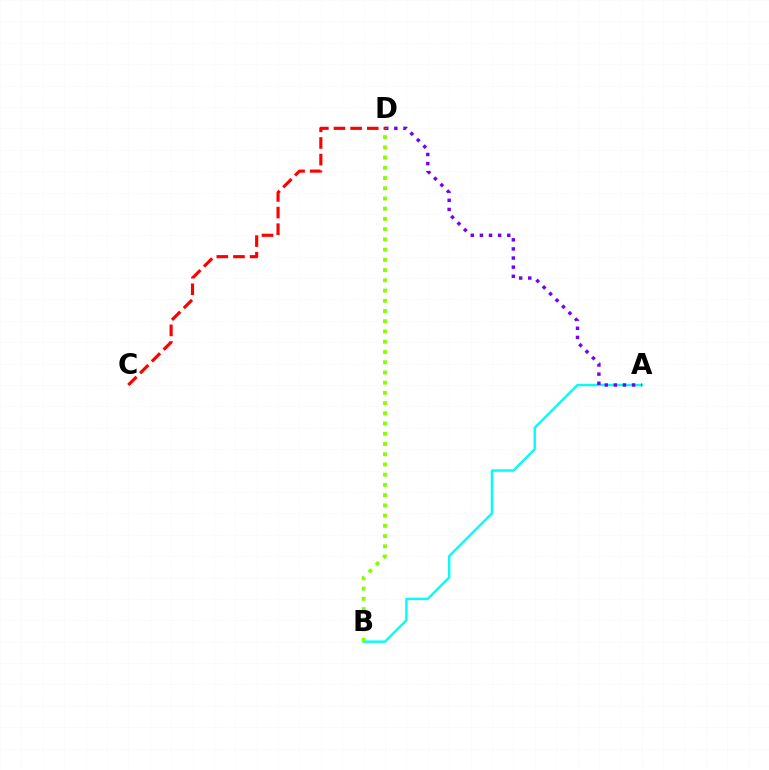{('A', 'B'): [{'color': '#00fff6', 'line_style': 'solid', 'thickness': 1.74}], ('A', 'D'): [{'color': '#7200ff', 'line_style': 'dotted', 'thickness': 2.48}], ('B', 'D'): [{'color': '#84ff00', 'line_style': 'dotted', 'thickness': 2.78}], ('C', 'D'): [{'color': '#ff0000', 'line_style': 'dashed', 'thickness': 2.26}]}